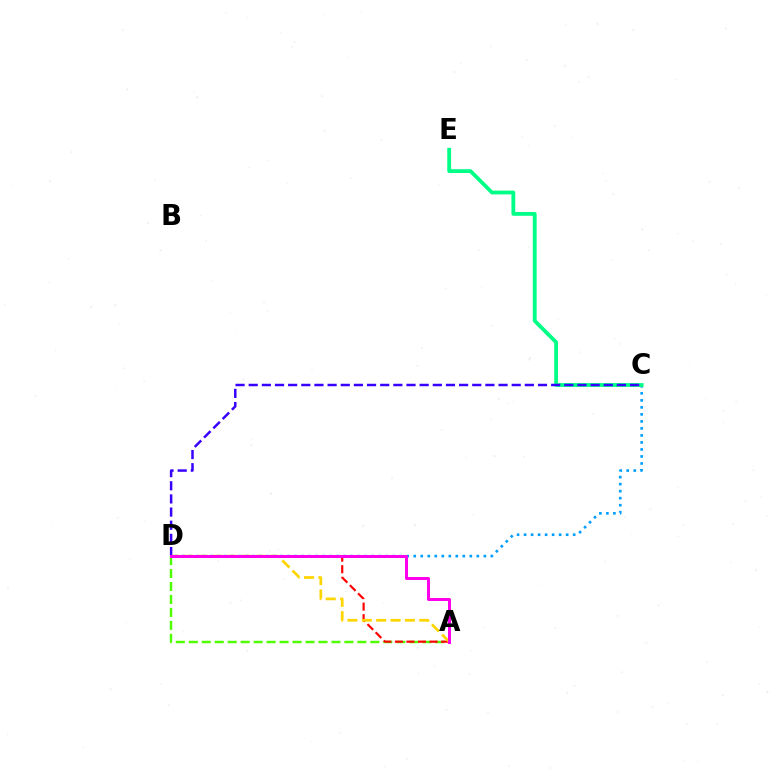{('C', 'D'): [{'color': '#009eff', 'line_style': 'dotted', 'thickness': 1.91}, {'color': '#3700ff', 'line_style': 'dashed', 'thickness': 1.79}], ('A', 'D'): [{'color': '#4fff00', 'line_style': 'dashed', 'thickness': 1.76}, {'color': '#ff0000', 'line_style': 'dashed', 'thickness': 1.57}, {'color': '#ffd500', 'line_style': 'dashed', 'thickness': 1.95}, {'color': '#ff00ed', 'line_style': 'solid', 'thickness': 2.16}], ('C', 'E'): [{'color': '#00ff86', 'line_style': 'solid', 'thickness': 2.75}]}